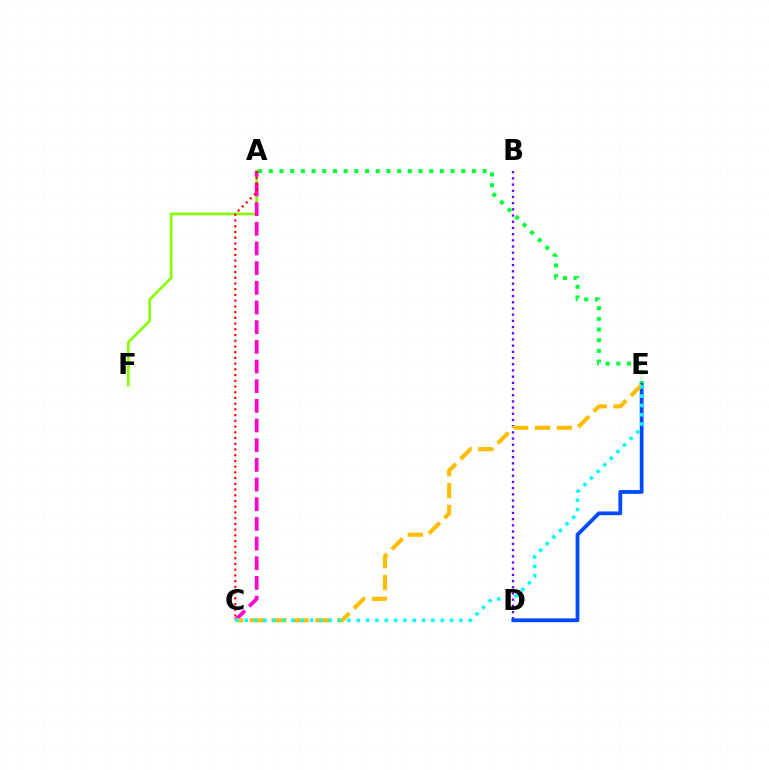{('B', 'D'): [{'color': '#7200ff', 'line_style': 'dotted', 'thickness': 1.68}], ('A', 'E'): [{'color': '#00ff39', 'line_style': 'dotted', 'thickness': 2.9}], ('A', 'F'): [{'color': '#84ff00', 'line_style': 'solid', 'thickness': 1.9}], ('D', 'E'): [{'color': '#004bff', 'line_style': 'solid', 'thickness': 2.72}], ('A', 'C'): [{'color': '#ff00cf', 'line_style': 'dashed', 'thickness': 2.67}, {'color': '#ff0000', 'line_style': 'dotted', 'thickness': 1.56}], ('C', 'E'): [{'color': '#ffbd00', 'line_style': 'dashed', 'thickness': 2.97}, {'color': '#00fff6', 'line_style': 'dotted', 'thickness': 2.54}]}